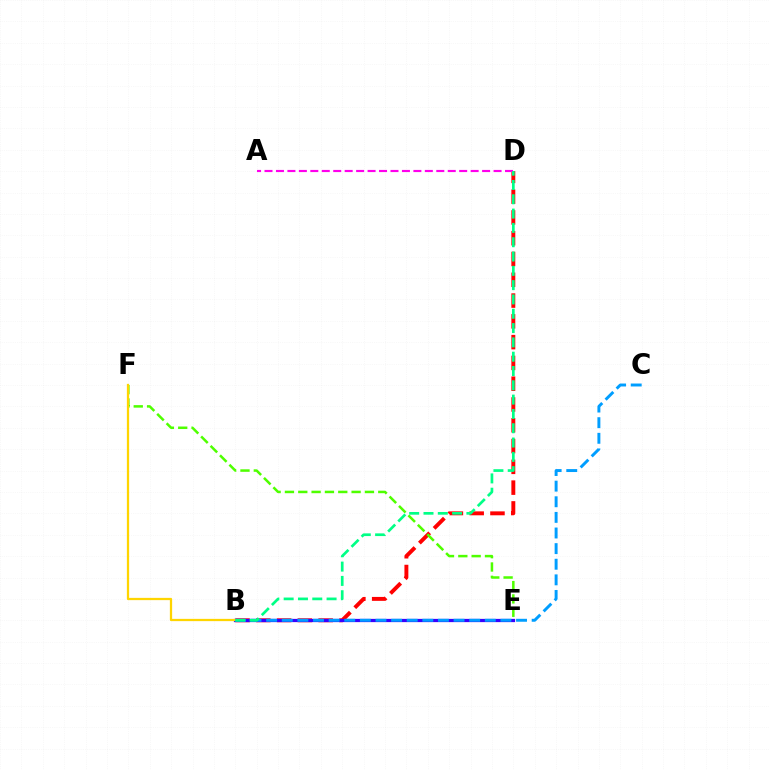{('B', 'D'): [{'color': '#ff0000', 'line_style': 'dashed', 'thickness': 2.82}, {'color': '#00ff86', 'line_style': 'dashed', 'thickness': 1.94}], ('A', 'D'): [{'color': '#ff00ed', 'line_style': 'dashed', 'thickness': 1.56}], ('E', 'F'): [{'color': '#4fff00', 'line_style': 'dashed', 'thickness': 1.81}], ('B', 'E'): [{'color': '#3700ff', 'line_style': 'solid', 'thickness': 2.34}], ('B', 'F'): [{'color': '#ffd500', 'line_style': 'solid', 'thickness': 1.63}], ('B', 'C'): [{'color': '#009eff', 'line_style': 'dashed', 'thickness': 2.12}]}